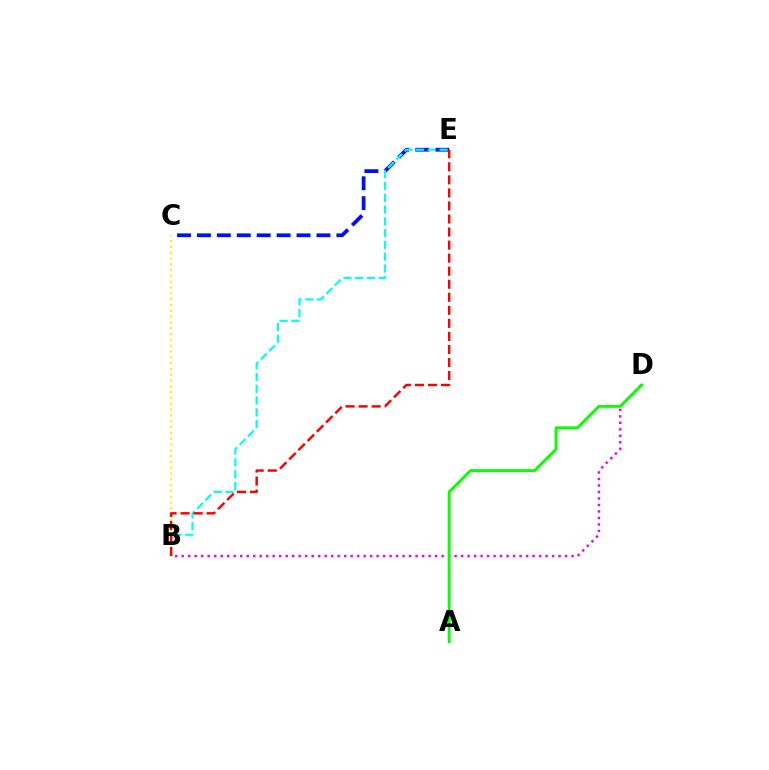{('C', 'E'): [{'color': '#0010ff', 'line_style': 'dashed', 'thickness': 2.71}], ('B', 'D'): [{'color': '#ee00ff', 'line_style': 'dotted', 'thickness': 1.77}], ('B', 'E'): [{'color': '#00fff6', 'line_style': 'dashed', 'thickness': 1.6}, {'color': '#ff0000', 'line_style': 'dashed', 'thickness': 1.77}], ('A', 'D'): [{'color': '#08ff00', 'line_style': 'solid', 'thickness': 2.08}], ('B', 'C'): [{'color': '#fcf500', 'line_style': 'dotted', 'thickness': 1.58}]}